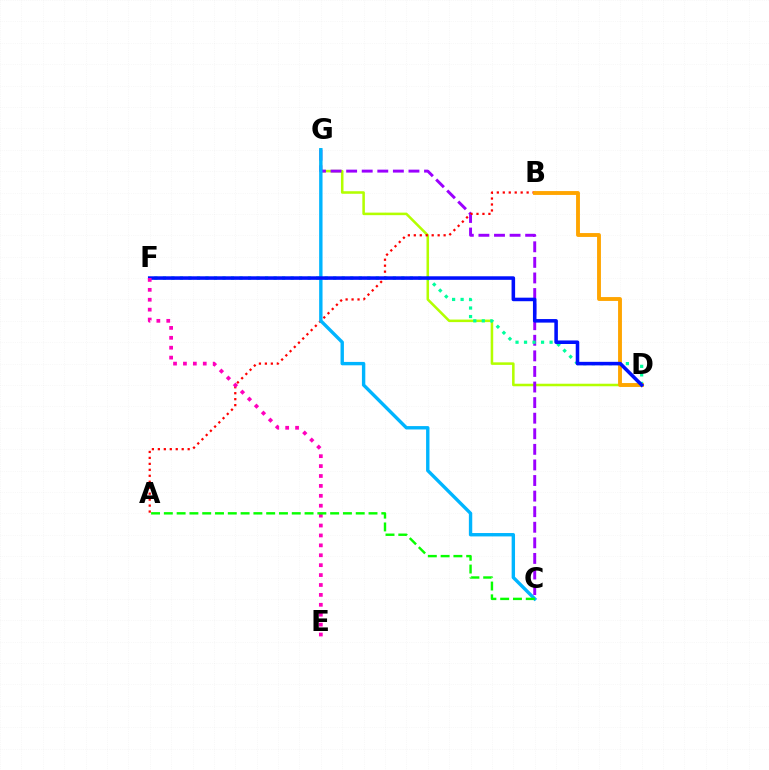{('D', 'G'): [{'color': '#b3ff00', 'line_style': 'solid', 'thickness': 1.83}], ('C', 'G'): [{'color': '#9b00ff', 'line_style': 'dashed', 'thickness': 2.12}, {'color': '#00b5ff', 'line_style': 'solid', 'thickness': 2.44}], ('D', 'F'): [{'color': '#00ff9d', 'line_style': 'dotted', 'thickness': 2.31}, {'color': '#0010ff', 'line_style': 'solid', 'thickness': 2.55}], ('A', 'B'): [{'color': '#ff0000', 'line_style': 'dotted', 'thickness': 1.62}], ('B', 'D'): [{'color': '#ffa500', 'line_style': 'solid', 'thickness': 2.79}], ('E', 'F'): [{'color': '#ff00bd', 'line_style': 'dotted', 'thickness': 2.69}], ('A', 'C'): [{'color': '#08ff00', 'line_style': 'dashed', 'thickness': 1.74}]}